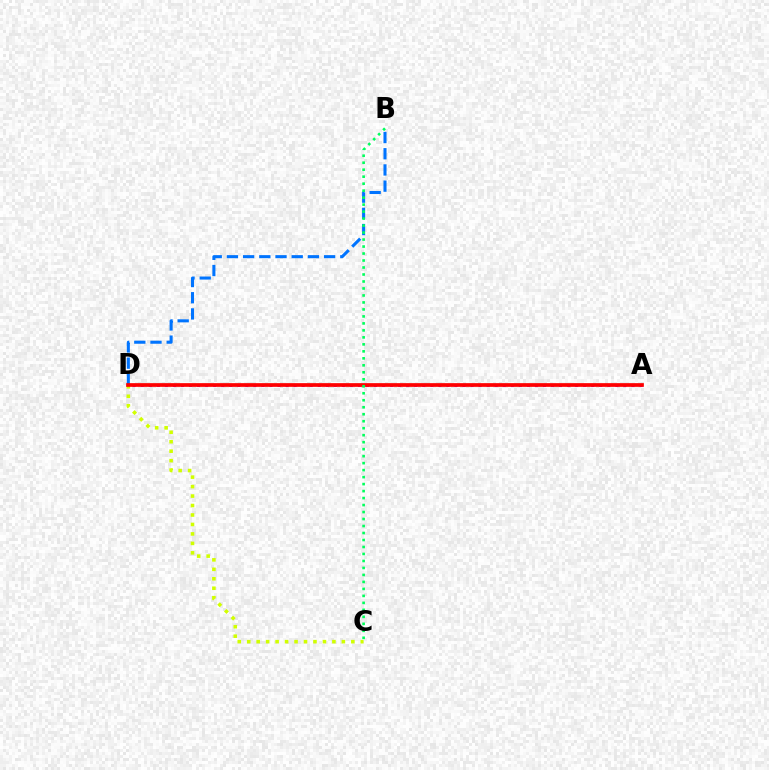{('A', 'D'): [{'color': '#b900ff', 'line_style': 'dotted', 'thickness': 2.19}, {'color': '#ff0000', 'line_style': 'solid', 'thickness': 2.67}], ('B', 'D'): [{'color': '#0074ff', 'line_style': 'dashed', 'thickness': 2.2}], ('C', 'D'): [{'color': '#d1ff00', 'line_style': 'dotted', 'thickness': 2.57}], ('B', 'C'): [{'color': '#00ff5c', 'line_style': 'dotted', 'thickness': 1.9}]}